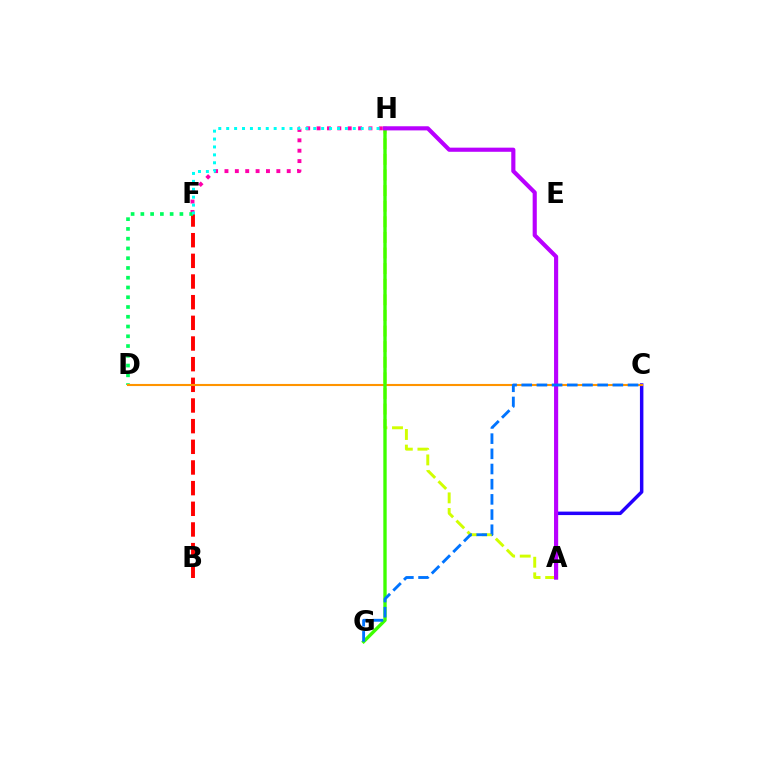{('F', 'H'): [{'color': '#ff00ac', 'line_style': 'dotted', 'thickness': 2.82}, {'color': '#00fff6', 'line_style': 'dotted', 'thickness': 2.15}], ('B', 'F'): [{'color': '#ff0000', 'line_style': 'dashed', 'thickness': 2.81}], ('A', 'H'): [{'color': '#d1ff00', 'line_style': 'dashed', 'thickness': 2.12}, {'color': '#b900ff', 'line_style': 'solid', 'thickness': 2.98}], ('D', 'F'): [{'color': '#00ff5c', 'line_style': 'dotted', 'thickness': 2.65}], ('A', 'C'): [{'color': '#2500ff', 'line_style': 'solid', 'thickness': 2.5}], ('C', 'D'): [{'color': '#ff9400', 'line_style': 'solid', 'thickness': 1.52}], ('G', 'H'): [{'color': '#3dff00', 'line_style': 'solid', 'thickness': 2.42}], ('C', 'G'): [{'color': '#0074ff', 'line_style': 'dashed', 'thickness': 2.06}]}